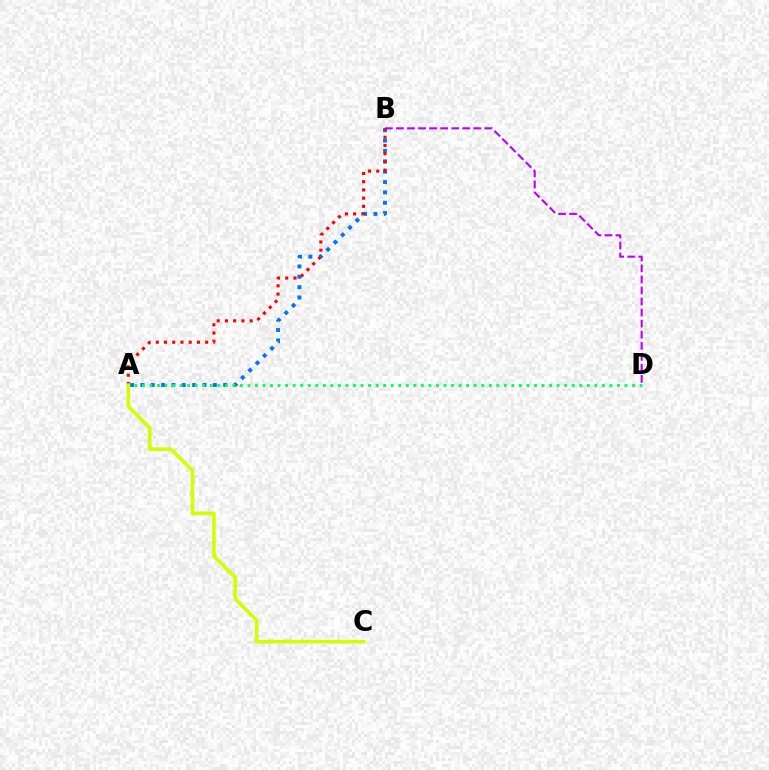{('A', 'B'): [{'color': '#0074ff', 'line_style': 'dotted', 'thickness': 2.81}, {'color': '#ff0000', 'line_style': 'dotted', 'thickness': 2.24}], ('B', 'D'): [{'color': '#b900ff', 'line_style': 'dashed', 'thickness': 1.5}], ('A', 'D'): [{'color': '#00ff5c', 'line_style': 'dotted', 'thickness': 2.05}], ('A', 'C'): [{'color': '#d1ff00', 'line_style': 'solid', 'thickness': 2.6}]}